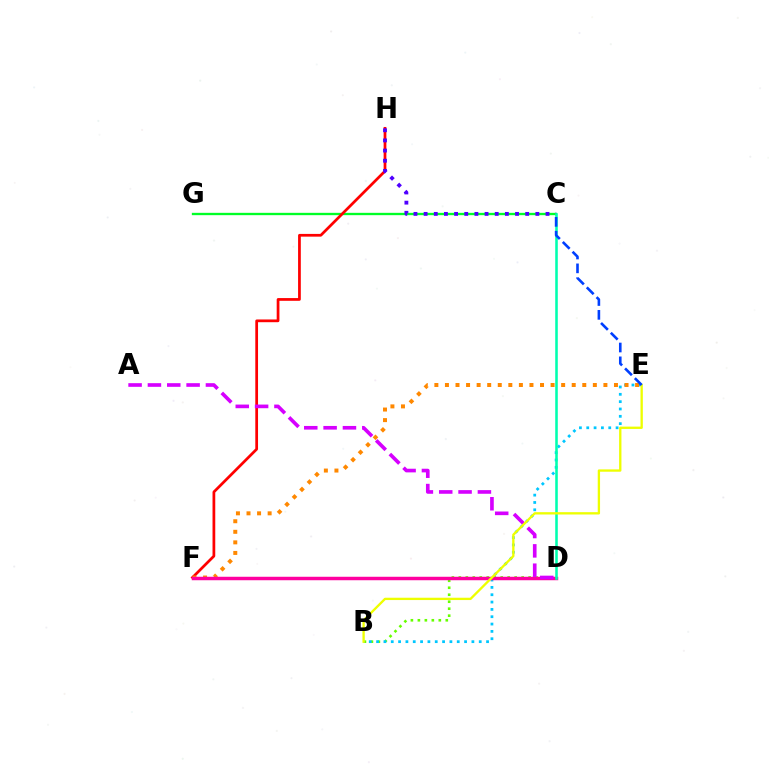{('C', 'G'): [{'color': '#00ff27', 'line_style': 'solid', 'thickness': 1.68}], ('B', 'D'): [{'color': '#66ff00', 'line_style': 'dotted', 'thickness': 1.9}], ('B', 'E'): [{'color': '#00c7ff', 'line_style': 'dotted', 'thickness': 1.99}, {'color': '#eeff00', 'line_style': 'solid', 'thickness': 1.68}], ('F', 'H'): [{'color': '#ff0000', 'line_style': 'solid', 'thickness': 1.97}], ('E', 'F'): [{'color': '#ff8800', 'line_style': 'dotted', 'thickness': 2.87}], ('C', 'H'): [{'color': '#4f00ff', 'line_style': 'dotted', 'thickness': 2.76}], ('D', 'F'): [{'color': '#ff00a0', 'line_style': 'solid', 'thickness': 2.5}], ('C', 'D'): [{'color': '#00ffaf', 'line_style': 'solid', 'thickness': 1.85}], ('A', 'D'): [{'color': '#d600ff', 'line_style': 'dashed', 'thickness': 2.63}], ('C', 'E'): [{'color': '#003fff', 'line_style': 'dashed', 'thickness': 1.88}]}